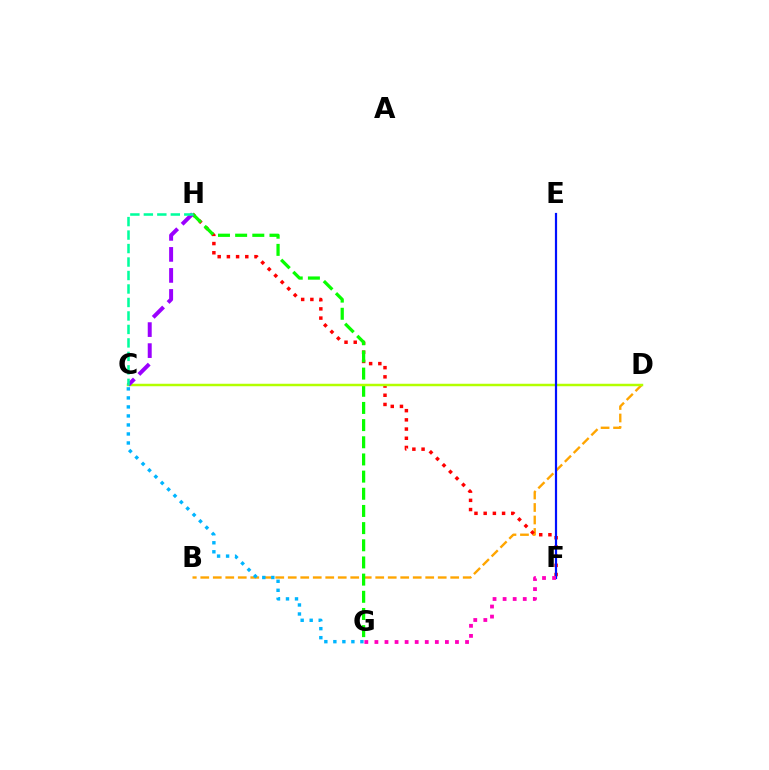{('B', 'D'): [{'color': '#ffa500', 'line_style': 'dashed', 'thickness': 1.7}], ('C', 'G'): [{'color': '#00b5ff', 'line_style': 'dotted', 'thickness': 2.45}], ('F', 'H'): [{'color': '#ff0000', 'line_style': 'dotted', 'thickness': 2.5}], ('G', 'H'): [{'color': '#08ff00', 'line_style': 'dashed', 'thickness': 2.33}], ('C', 'D'): [{'color': '#b3ff00', 'line_style': 'solid', 'thickness': 1.78}], ('C', 'H'): [{'color': '#9b00ff', 'line_style': 'dashed', 'thickness': 2.86}, {'color': '#00ff9d', 'line_style': 'dashed', 'thickness': 1.83}], ('E', 'F'): [{'color': '#0010ff', 'line_style': 'solid', 'thickness': 1.59}], ('F', 'G'): [{'color': '#ff00bd', 'line_style': 'dotted', 'thickness': 2.74}]}